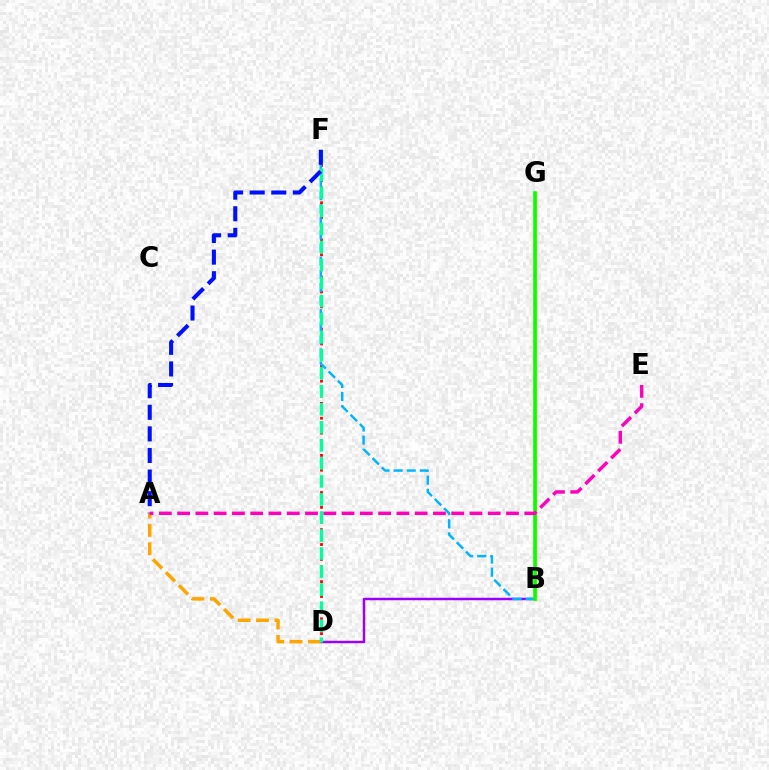{('D', 'F'): [{'color': '#ff0000', 'line_style': 'dotted', 'thickness': 2.02}, {'color': '#00ff9d', 'line_style': 'dashed', 'thickness': 2.45}], ('B', 'D'): [{'color': '#9b00ff', 'line_style': 'solid', 'thickness': 1.78}], ('A', 'D'): [{'color': '#ffa500', 'line_style': 'dashed', 'thickness': 2.49}], ('B', 'G'): [{'color': '#b3ff00', 'line_style': 'solid', 'thickness': 2.35}, {'color': '#08ff00', 'line_style': 'solid', 'thickness': 2.56}], ('B', 'F'): [{'color': '#00b5ff', 'line_style': 'dashed', 'thickness': 1.78}], ('A', 'F'): [{'color': '#0010ff', 'line_style': 'dashed', 'thickness': 2.93}], ('A', 'E'): [{'color': '#ff00bd', 'line_style': 'dashed', 'thickness': 2.48}]}